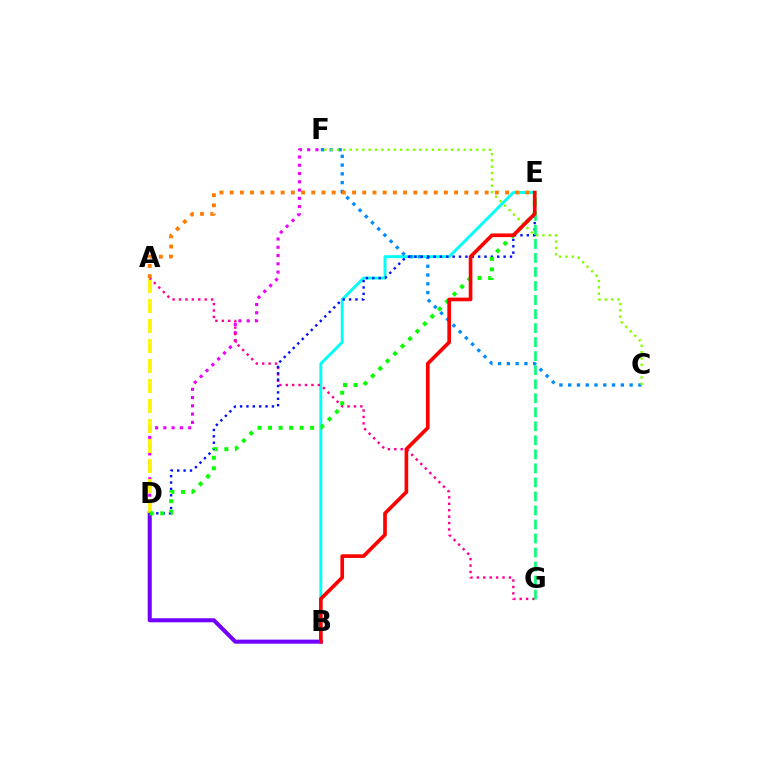{('B', 'E'): [{'color': '#00fff6', 'line_style': 'solid', 'thickness': 2.1}, {'color': '#ff0000', 'line_style': 'solid', 'thickness': 2.64}], ('D', 'F'): [{'color': '#ee00ff', 'line_style': 'dotted', 'thickness': 2.24}], ('B', 'D'): [{'color': '#7200ff', 'line_style': 'solid', 'thickness': 2.91}], ('A', 'D'): [{'color': '#fcf500', 'line_style': 'dashed', 'thickness': 2.72}], ('A', 'G'): [{'color': '#ff0094', 'line_style': 'dotted', 'thickness': 1.74}], ('C', 'F'): [{'color': '#008cff', 'line_style': 'dotted', 'thickness': 2.38}, {'color': '#84ff00', 'line_style': 'dotted', 'thickness': 1.72}], ('D', 'E'): [{'color': '#0010ff', 'line_style': 'dotted', 'thickness': 1.73}, {'color': '#08ff00', 'line_style': 'dotted', 'thickness': 2.86}], ('E', 'G'): [{'color': '#00ff74', 'line_style': 'dashed', 'thickness': 1.91}], ('A', 'E'): [{'color': '#ff7c00', 'line_style': 'dotted', 'thickness': 2.77}]}